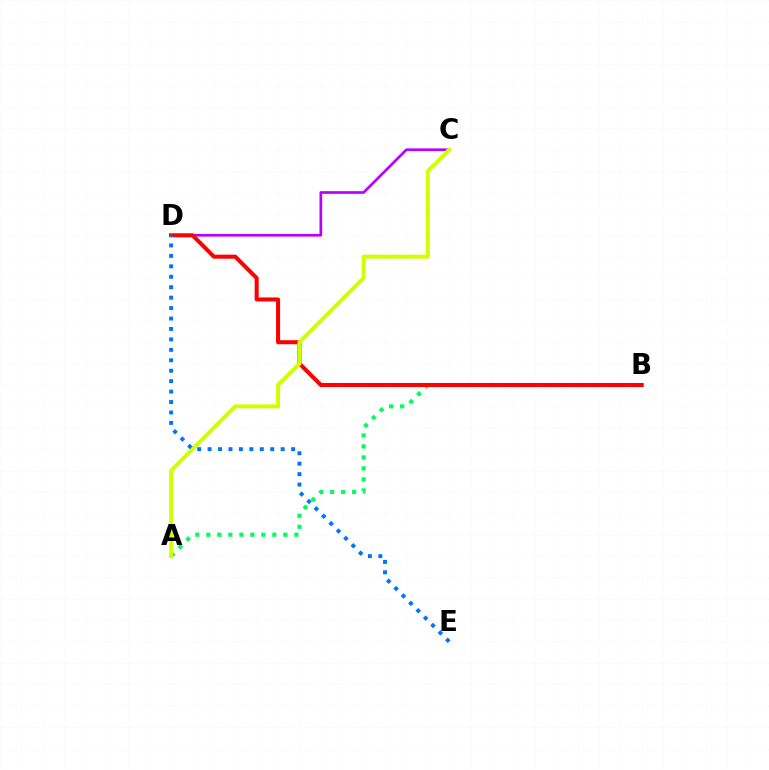{('A', 'B'): [{'color': '#00ff5c', 'line_style': 'dotted', 'thickness': 2.99}], ('C', 'D'): [{'color': '#b900ff', 'line_style': 'solid', 'thickness': 1.94}], ('B', 'D'): [{'color': '#ff0000', 'line_style': 'solid', 'thickness': 2.9}], ('A', 'C'): [{'color': '#d1ff00', 'line_style': 'solid', 'thickness': 2.86}], ('D', 'E'): [{'color': '#0074ff', 'line_style': 'dotted', 'thickness': 2.84}]}